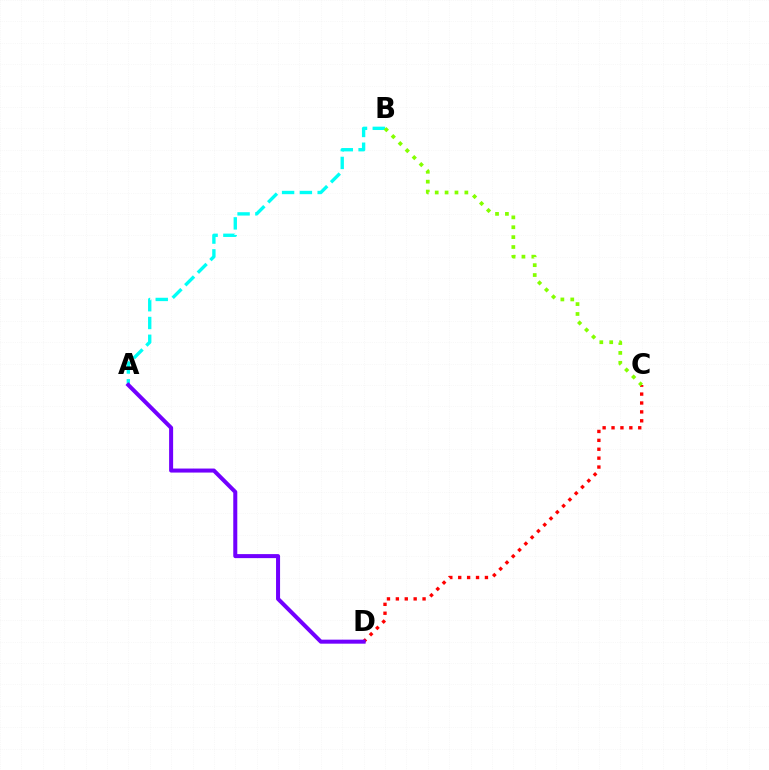{('A', 'B'): [{'color': '#00fff6', 'line_style': 'dashed', 'thickness': 2.42}], ('C', 'D'): [{'color': '#ff0000', 'line_style': 'dotted', 'thickness': 2.42}], ('B', 'C'): [{'color': '#84ff00', 'line_style': 'dotted', 'thickness': 2.69}], ('A', 'D'): [{'color': '#7200ff', 'line_style': 'solid', 'thickness': 2.9}]}